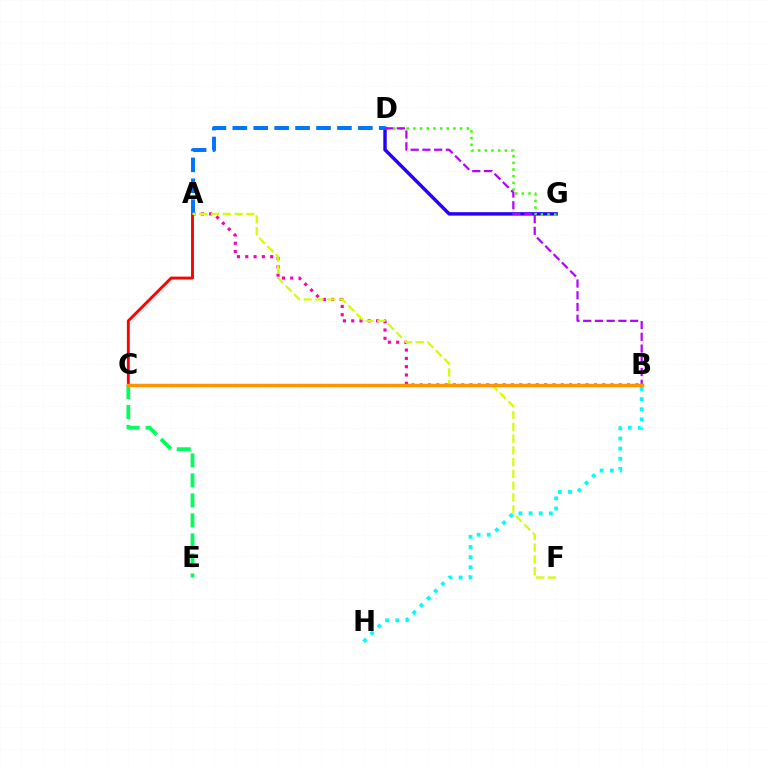{('A', 'B'): [{'color': '#ff00ac', 'line_style': 'dotted', 'thickness': 2.25}], ('A', 'C'): [{'color': '#ff0000', 'line_style': 'solid', 'thickness': 2.08}], ('D', 'G'): [{'color': '#2500ff', 'line_style': 'solid', 'thickness': 2.47}, {'color': '#3dff00', 'line_style': 'dotted', 'thickness': 1.81}], ('C', 'E'): [{'color': '#00ff5c', 'line_style': 'dashed', 'thickness': 2.72}], ('B', 'D'): [{'color': '#b900ff', 'line_style': 'dashed', 'thickness': 1.59}], ('A', 'D'): [{'color': '#0074ff', 'line_style': 'dashed', 'thickness': 2.84}], ('A', 'F'): [{'color': '#d1ff00', 'line_style': 'dashed', 'thickness': 1.6}], ('B', 'C'): [{'color': '#ff9400', 'line_style': 'solid', 'thickness': 2.48}], ('B', 'H'): [{'color': '#00fff6', 'line_style': 'dotted', 'thickness': 2.75}]}